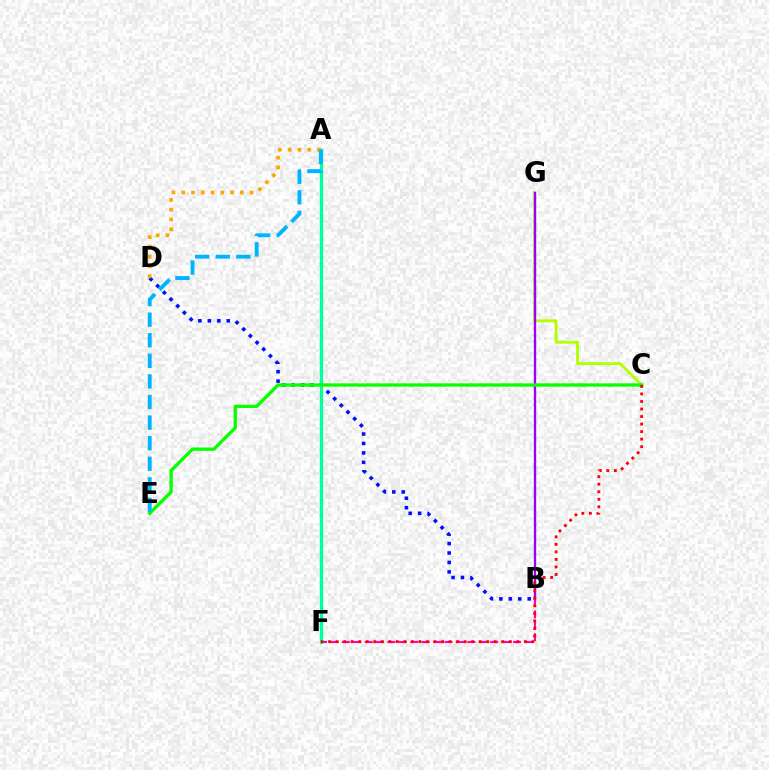{('B', 'D'): [{'color': '#0010ff', 'line_style': 'dotted', 'thickness': 2.57}], ('A', 'D'): [{'color': '#ffa500', 'line_style': 'dotted', 'thickness': 2.65}], ('C', 'G'): [{'color': '#b3ff00', 'line_style': 'solid', 'thickness': 2.05}], ('B', 'F'): [{'color': '#ff00bd', 'line_style': 'dashed', 'thickness': 1.55}], ('B', 'G'): [{'color': '#9b00ff', 'line_style': 'solid', 'thickness': 1.69}], ('A', 'F'): [{'color': '#00ff9d', 'line_style': 'solid', 'thickness': 2.37}], ('C', 'E'): [{'color': '#08ff00', 'line_style': 'solid', 'thickness': 2.38}], ('A', 'E'): [{'color': '#00b5ff', 'line_style': 'dashed', 'thickness': 2.8}], ('C', 'F'): [{'color': '#ff0000', 'line_style': 'dotted', 'thickness': 2.05}]}